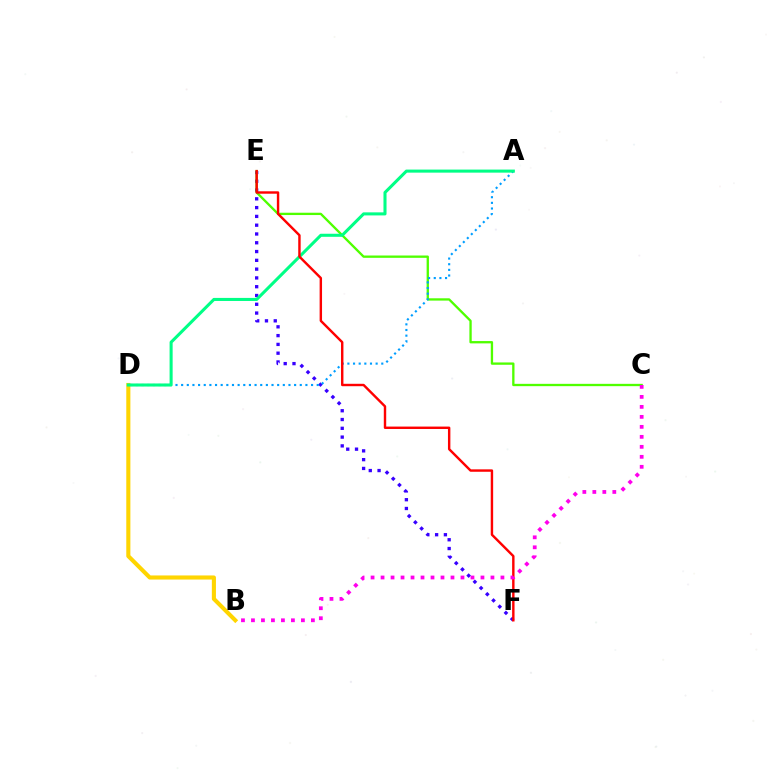{('E', 'F'): [{'color': '#3700ff', 'line_style': 'dotted', 'thickness': 2.39}, {'color': '#ff0000', 'line_style': 'solid', 'thickness': 1.74}], ('B', 'D'): [{'color': '#ffd500', 'line_style': 'solid', 'thickness': 2.95}], ('C', 'E'): [{'color': '#4fff00', 'line_style': 'solid', 'thickness': 1.67}], ('A', 'D'): [{'color': '#009eff', 'line_style': 'dotted', 'thickness': 1.53}, {'color': '#00ff86', 'line_style': 'solid', 'thickness': 2.2}], ('B', 'C'): [{'color': '#ff00ed', 'line_style': 'dotted', 'thickness': 2.71}]}